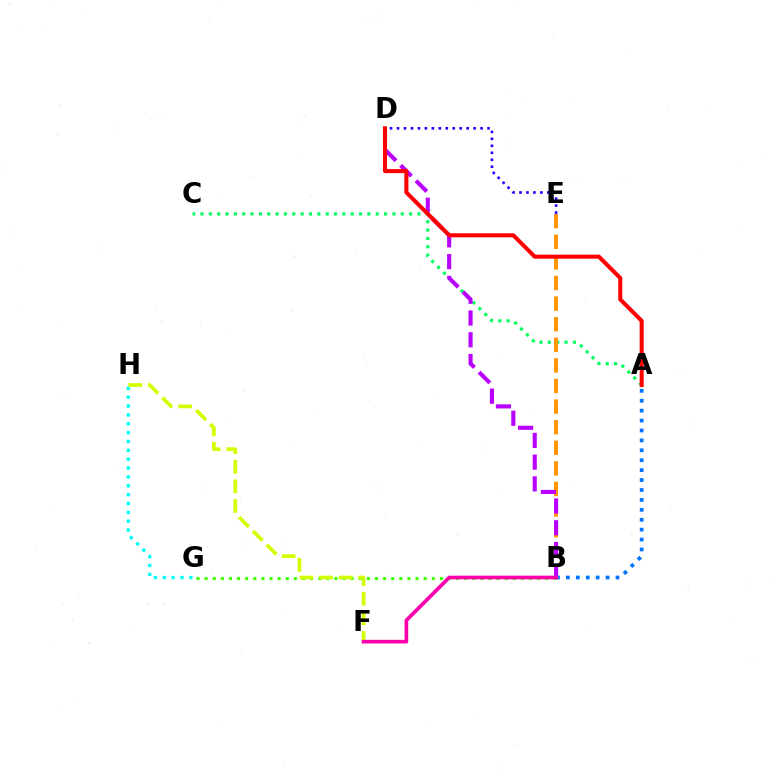{('A', 'C'): [{'color': '#00ff5c', 'line_style': 'dotted', 'thickness': 2.27}], ('B', 'E'): [{'color': '#ff9400', 'line_style': 'dashed', 'thickness': 2.8}], ('B', 'G'): [{'color': '#3dff00', 'line_style': 'dotted', 'thickness': 2.2}], ('G', 'H'): [{'color': '#00fff6', 'line_style': 'dotted', 'thickness': 2.41}], ('B', 'D'): [{'color': '#b900ff', 'line_style': 'dashed', 'thickness': 2.95}], ('D', 'E'): [{'color': '#2500ff', 'line_style': 'dotted', 'thickness': 1.89}], ('A', 'D'): [{'color': '#ff0000', 'line_style': 'solid', 'thickness': 2.91}], ('F', 'H'): [{'color': '#d1ff00', 'line_style': 'dashed', 'thickness': 2.66}], ('A', 'B'): [{'color': '#0074ff', 'line_style': 'dotted', 'thickness': 2.69}], ('B', 'F'): [{'color': '#ff00ac', 'line_style': 'solid', 'thickness': 2.63}]}